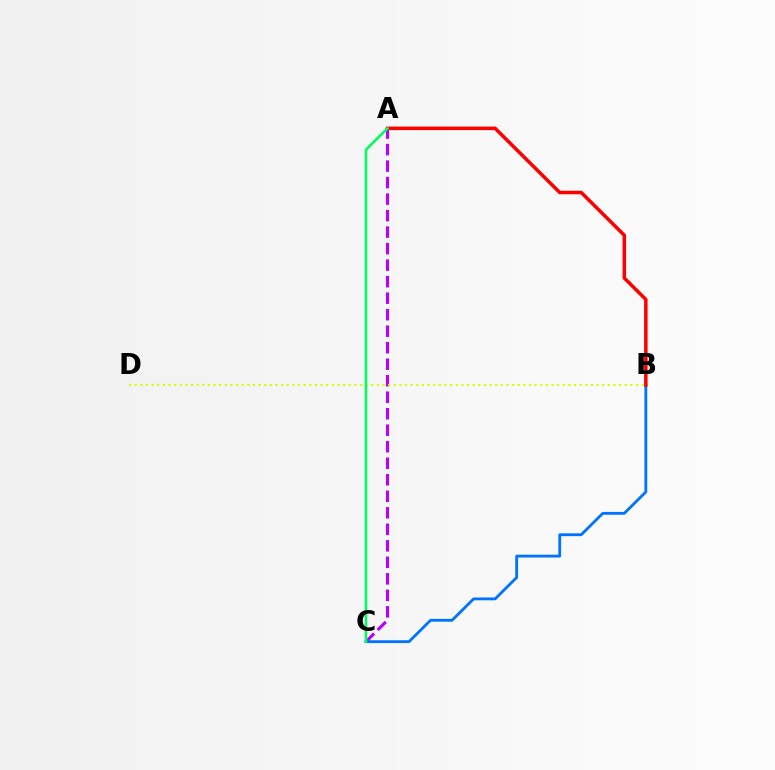{('A', 'C'): [{'color': '#b900ff', 'line_style': 'dashed', 'thickness': 2.24}, {'color': '#00ff5c', 'line_style': 'solid', 'thickness': 1.86}], ('B', 'C'): [{'color': '#0074ff', 'line_style': 'solid', 'thickness': 2.03}], ('A', 'B'): [{'color': '#ff0000', 'line_style': 'solid', 'thickness': 2.52}], ('B', 'D'): [{'color': '#d1ff00', 'line_style': 'dotted', 'thickness': 1.53}]}